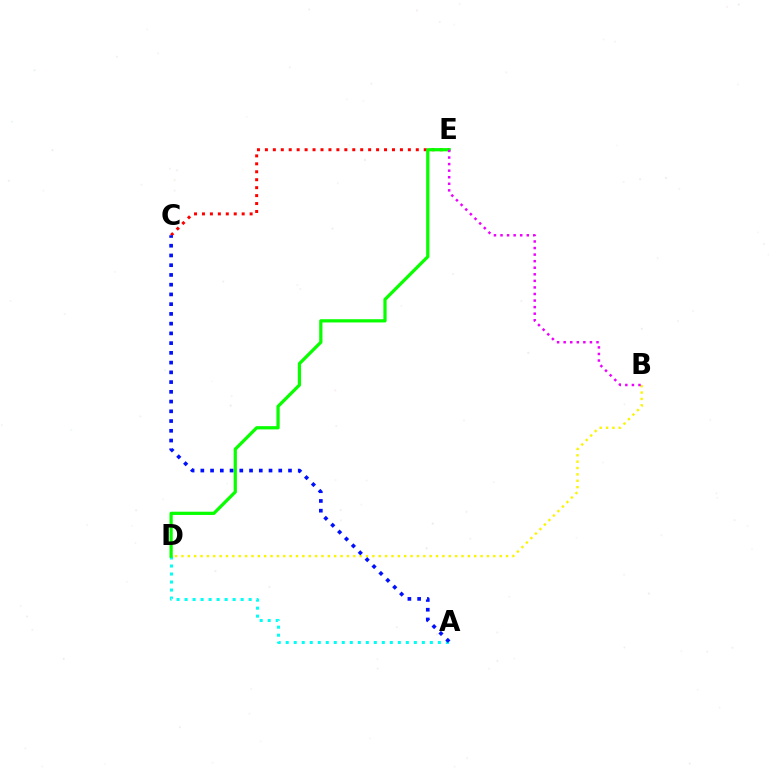{('C', 'E'): [{'color': '#ff0000', 'line_style': 'dotted', 'thickness': 2.16}], ('A', 'D'): [{'color': '#00fff6', 'line_style': 'dotted', 'thickness': 2.18}], ('D', 'E'): [{'color': '#08ff00', 'line_style': 'solid', 'thickness': 2.33}], ('B', 'D'): [{'color': '#fcf500', 'line_style': 'dotted', 'thickness': 1.73}], ('A', 'C'): [{'color': '#0010ff', 'line_style': 'dotted', 'thickness': 2.65}], ('B', 'E'): [{'color': '#ee00ff', 'line_style': 'dotted', 'thickness': 1.78}]}